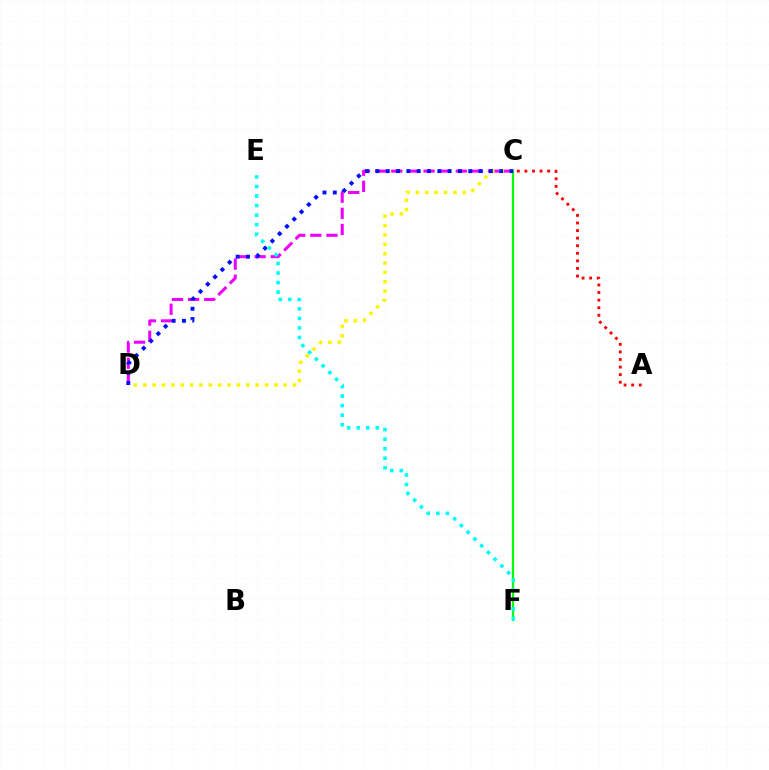{('C', 'D'): [{'color': '#ee00ff', 'line_style': 'dashed', 'thickness': 2.19}, {'color': '#fcf500', 'line_style': 'dotted', 'thickness': 2.54}, {'color': '#0010ff', 'line_style': 'dotted', 'thickness': 2.8}], ('C', 'F'): [{'color': '#08ff00', 'line_style': 'solid', 'thickness': 1.61}], ('A', 'C'): [{'color': '#ff0000', 'line_style': 'dotted', 'thickness': 2.06}], ('E', 'F'): [{'color': '#00fff6', 'line_style': 'dotted', 'thickness': 2.59}]}